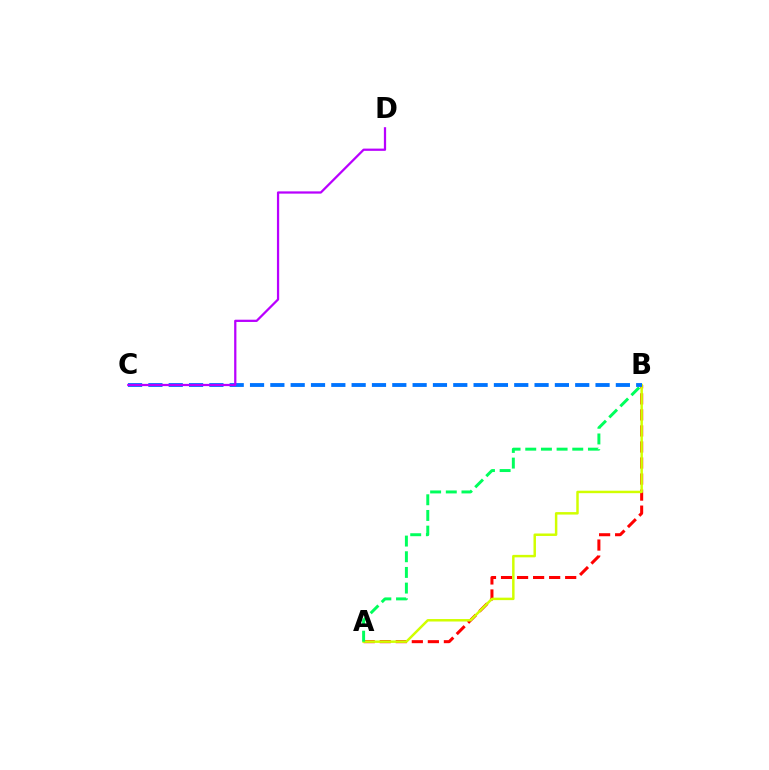{('A', 'B'): [{'color': '#ff0000', 'line_style': 'dashed', 'thickness': 2.18}, {'color': '#d1ff00', 'line_style': 'solid', 'thickness': 1.78}, {'color': '#00ff5c', 'line_style': 'dashed', 'thickness': 2.13}], ('B', 'C'): [{'color': '#0074ff', 'line_style': 'dashed', 'thickness': 2.76}], ('C', 'D'): [{'color': '#b900ff', 'line_style': 'solid', 'thickness': 1.62}]}